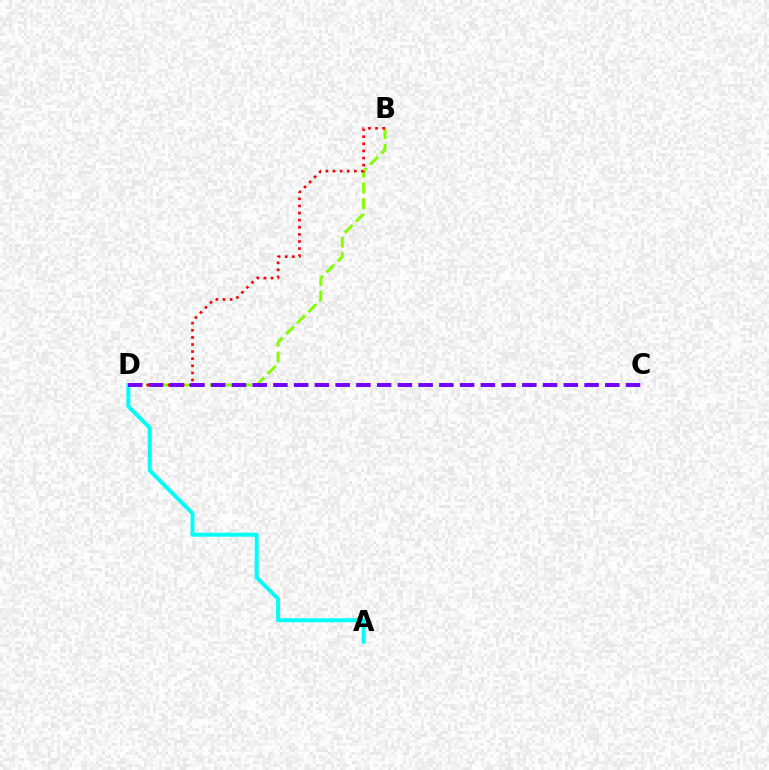{('B', 'D'): [{'color': '#84ff00', 'line_style': 'dashed', 'thickness': 2.14}, {'color': '#ff0000', 'line_style': 'dotted', 'thickness': 1.93}], ('A', 'D'): [{'color': '#00fff6', 'line_style': 'solid', 'thickness': 2.85}], ('C', 'D'): [{'color': '#7200ff', 'line_style': 'dashed', 'thickness': 2.82}]}